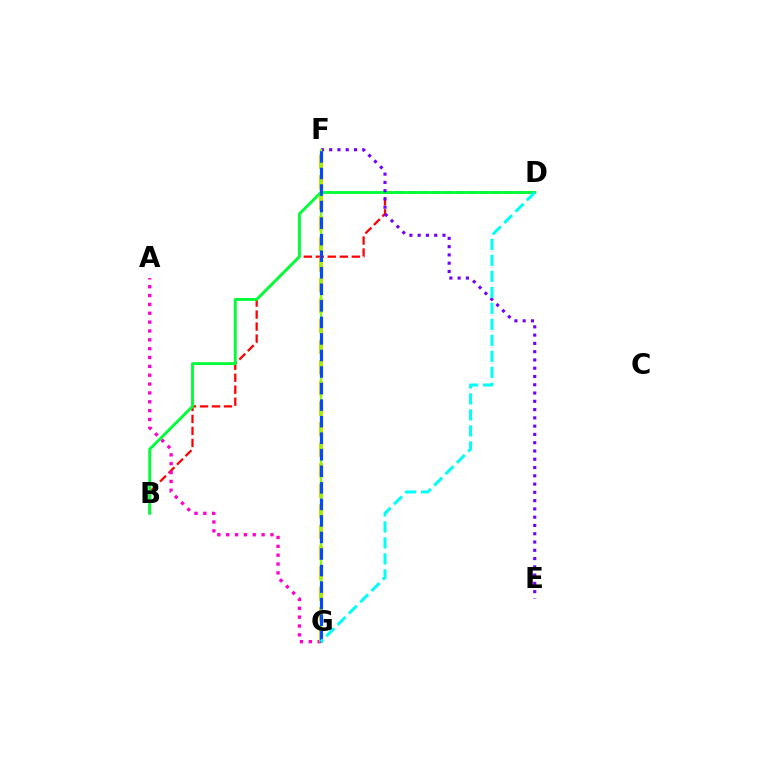{('B', 'D'): [{'color': '#ff0000', 'line_style': 'dashed', 'thickness': 1.63}, {'color': '#00ff39', 'line_style': 'solid', 'thickness': 2.08}], ('A', 'G'): [{'color': '#ff00cf', 'line_style': 'dotted', 'thickness': 2.4}], ('E', 'F'): [{'color': '#7200ff', 'line_style': 'dotted', 'thickness': 2.25}], ('F', 'G'): [{'color': '#ffbd00', 'line_style': 'dashed', 'thickness': 2.79}, {'color': '#84ff00', 'line_style': 'solid', 'thickness': 1.63}, {'color': '#004bff', 'line_style': 'dashed', 'thickness': 2.25}], ('D', 'G'): [{'color': '#00fff6', 'line_style': 'dashed', 'thickness': 2.17}]}